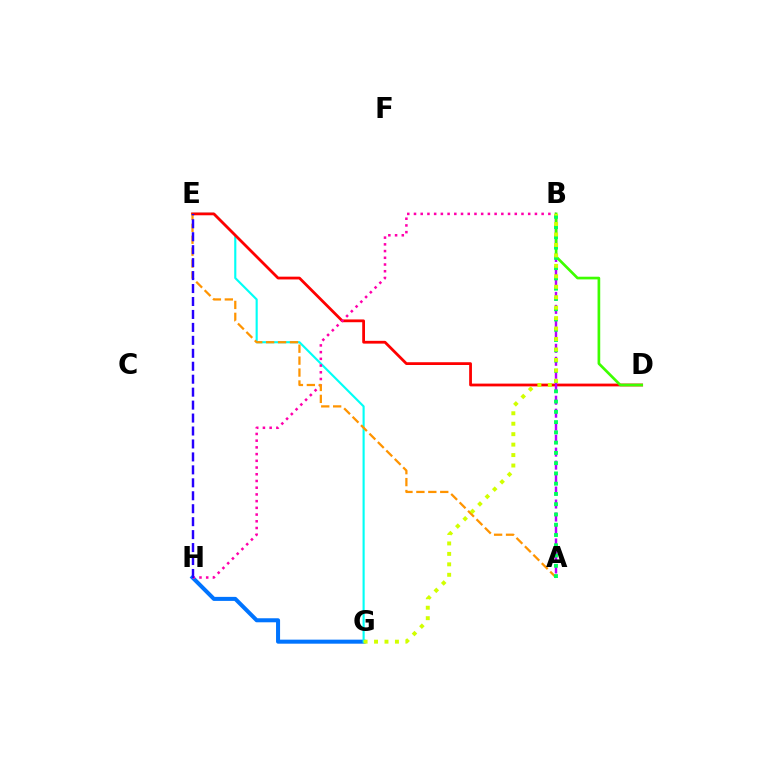{('G', 'H'): [{'color': '#0074ff', 'line_style': 'solid', 'thickness': 2.9}], ('E', 'G'): [{'color': '#00fff6', 'line_style': 'solid', 'thickness': 1.53}], ('D', 'E'): [{'color': '#ff0000', 'line_style': 'solid', 'thickness': 2.0}], ('B', 'H'): [{'color': '#ff00ac', 'line_style': 'dotted', 'thickness': 1.83}], ('A', 'B'): [{'color': '#b900ff', 'line_style': 'dashed', 'thickness': 1.76}, {'color': '#00ff5c', 'line_style': 'dotted', 'thickness': 2.79}], ('A', 'E'): [{'color': '#ff9400', 'line_style': 'dashed', 'thickness': 1.62}], ('B', 'D'): [{'color': '#3dff00', 'line_style': 'solid', 'thickness': 1.93}], ('E', 'H'): [{'color': '#2500ff', 'line_style': 'dashed', 'thickness': 1.76}], ('B', 'G'): [{'color': '#d1ff00', 'line_style': 'dotted', 'thickness': 2.84}]}